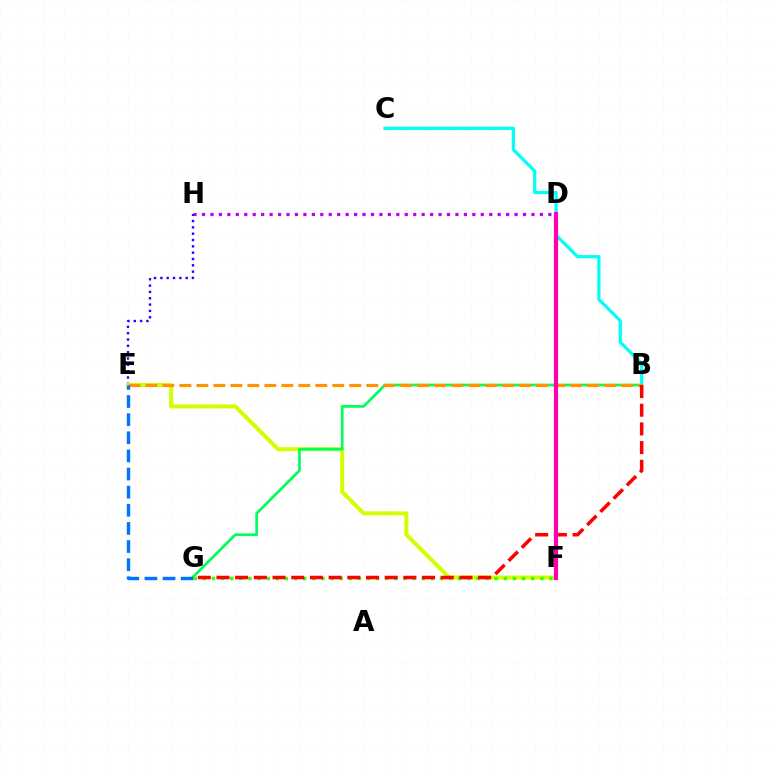{('B', 'C'): [{'color': '#00fff6', 'line_style': 'solid', 'thickness': 2.32}], ('D', 'H'): [{'color': '#b900ff', 'line_style': 'dotted', 'thickness': 2.29}], ('E', 'H'): [{'color': '#2500ff', 'line_style': 'dotted', 'thickness': 1.72}], ('E', 'F'): [{'color': '#d1ff00', 'line_style': 'solid', 'thickness': 2.87}], ('B', 'G'): [{'color': '#00ff5c', 'line_style': 'solid', 'thickness': 1.95}, {'color': '#ff0000', 'line_style': 'dashed', 'thickness': 2.54}], ('B', 'E'): [{'color': '#ff9400', 'line_style': 'dashed', 'thickness': 2.31}], ('E', 'G'): [{'color': '#0074ff', 'line_style': 'dashed', 'thickness': 2.46}], ('F', 'G'): [{'color': '#3dff00', 'line_style': 'dotted', 'thickness': 2.48}], ('D', 'F'): [{'color': '#ff00ac', 'line_style': 'solid', 'thickness': 3.0}]}